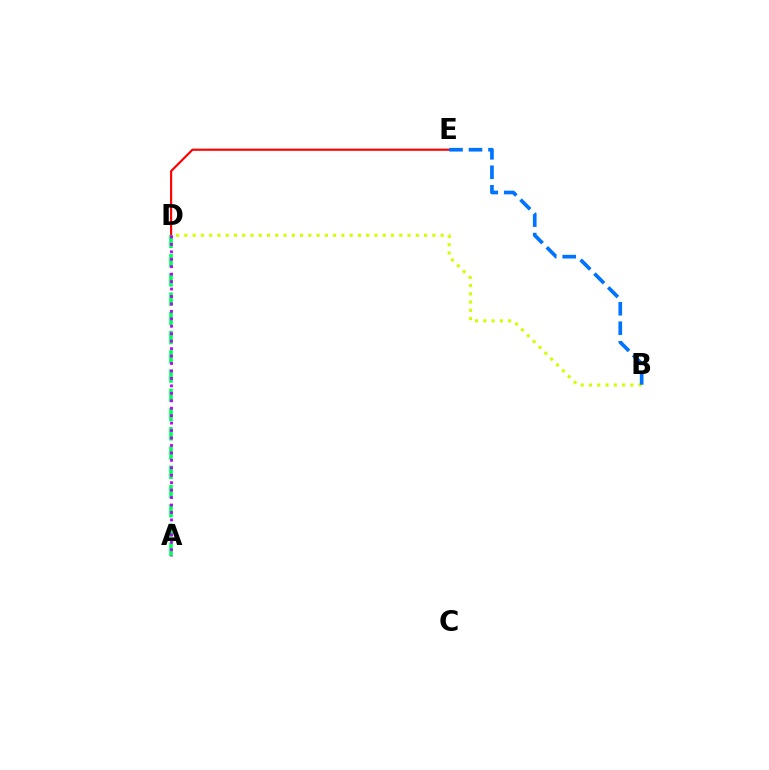{('D', 'E'): [{'color': '#ff0000', 'line_style': 'solid', 'thickness': 1.55}], ('A', 'D'): [{'color': '#00ff5c', 'line_style': 'dashed', 'thickness': 2.61}, {'color': '#b900ff', 'line_style': 'dotted', 'thickness': 2.02}], ('B', 'D'): [{'color': '#d1ff00', 'line_style': 'dotted', 'thickness': 2.25}], ('B', 'E'): [{'color': '#0074ff', 'line_style': 'dashed', 'thickness': 2.65}]}